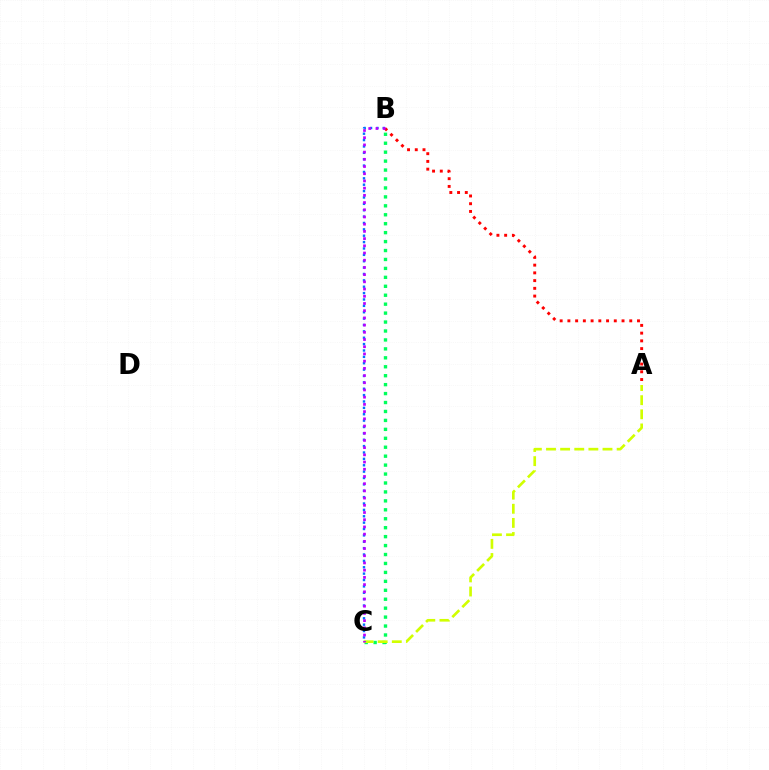{('A', 'B'): [{'color': '#ff0000', 'line_style': 'dotted', 'thickness': 2.1}], ('B', 'C'): [{'color': '#00ff5c', 'line_style': 'dotted', 'thickness': 2.43}, {'color': '#0074ff', 'line_style': 'dotted', 'thickness': 1.73}, {'color': '#b900ff', 'line_style': 'dotted', 'thickness': 1.96}], ('A', 'C'): [{'color': '#d1ff00', 'line_style': 'dashed', 'thickness': 1.92}]}